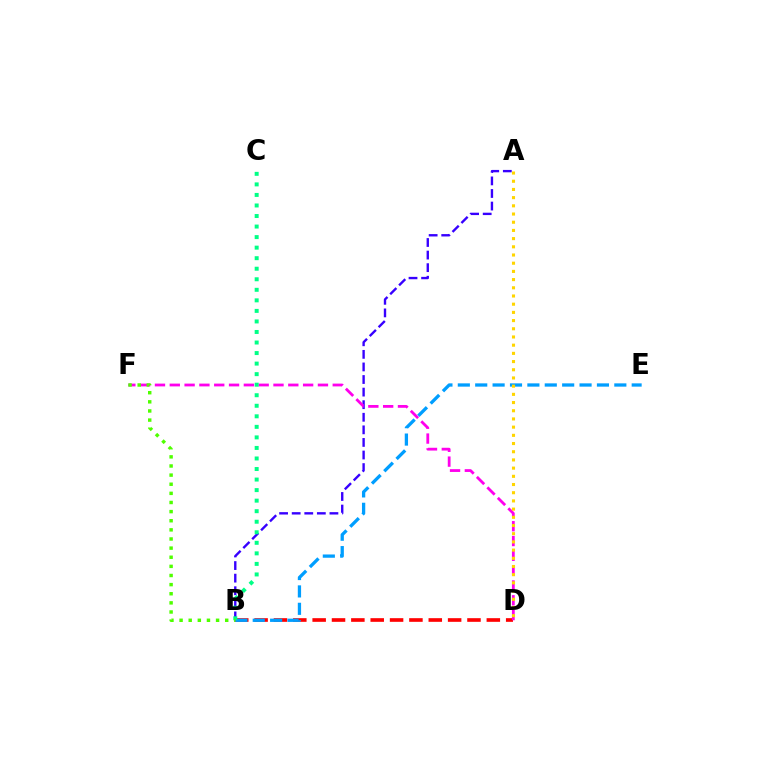{('A', 'B'): [{'color': '#3700ff', 'line_style': 'dashed', 'thickness': 1.71}], ('B', 'D'): [{'color': '#ff0000', 'line_style': 'dashed', 'thickness': 2.63}], ('B', 'E'): [{'color': '#009eff', 'line_style': 'dashed', 'thickness': 2.36}], ('D', 'F'): [{'color': '#ff00ed', 'line_style': 'dashed', 'thickness': 2.01}], ('A', 'D'): [{'color': '#ffd500', 'line_style': 'dotted', 'thickness': 2.23}], ('B', 'C'): [{'color': '#00ff86', 'line_style': 'dotted', 'thickness': 2.86}], ('B', 'F'): [{'color': '#4fff00', 'line_style': 'dotted', 'thickness': 2.48}]}